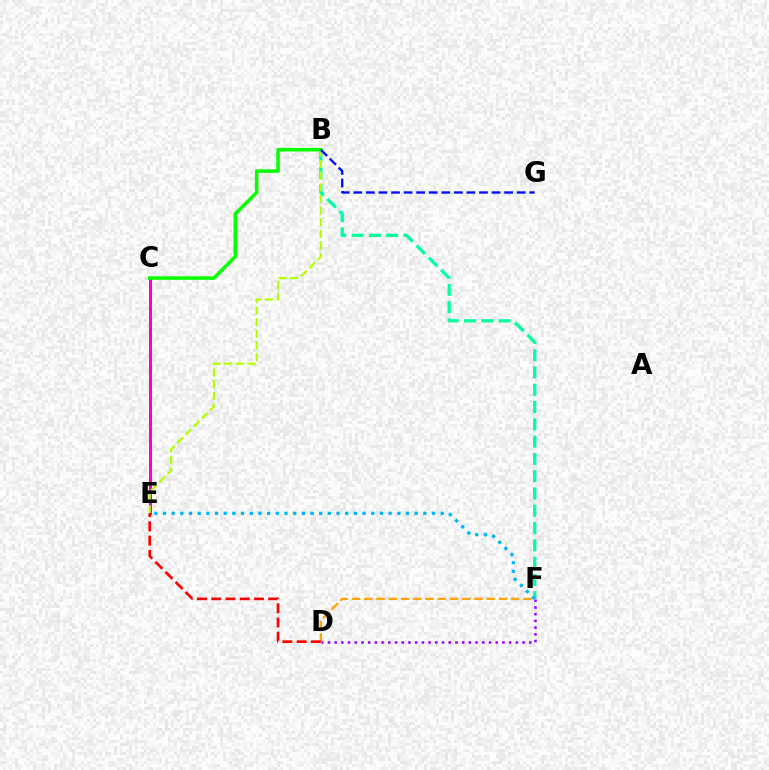{('C', 'E'): [{'color': '#ff00bd', 'line_style': 'solid', 'thickness': 2.15}], ('B', 'F'): [{'color': '#00ff9d', 'line_style': 'dashed', 'thickness': 2.35}], ('B', 'E'): [{'color': '#b3ff00', 'line_style': 'dashed', 'thickness': 1.58}], ('D', 'F'): [{'color': '#ffa500', 'line_style': 'dashed', 'thickness': 1.66}, {'color': '#9b00ff', 'line_style': 'dotted', 'thickness': 1.82}], ('E', 'F'): [{'color': '#00b5ff', 'line_style': 'dotted', 'thickness': 2.36}], ('B', 'C'): [{'color': '#08ff00', 'line_style': 'solid', 'thickness': 2.55}], ('D', 'E'): [{'color': '#ff0000', 'line_style': 'dashed', 'thickness': 1.94}], ('B', 'G'): [{'color': '#0010ff', 'line_style': 'dashed', 'thickness': 1.71}]}